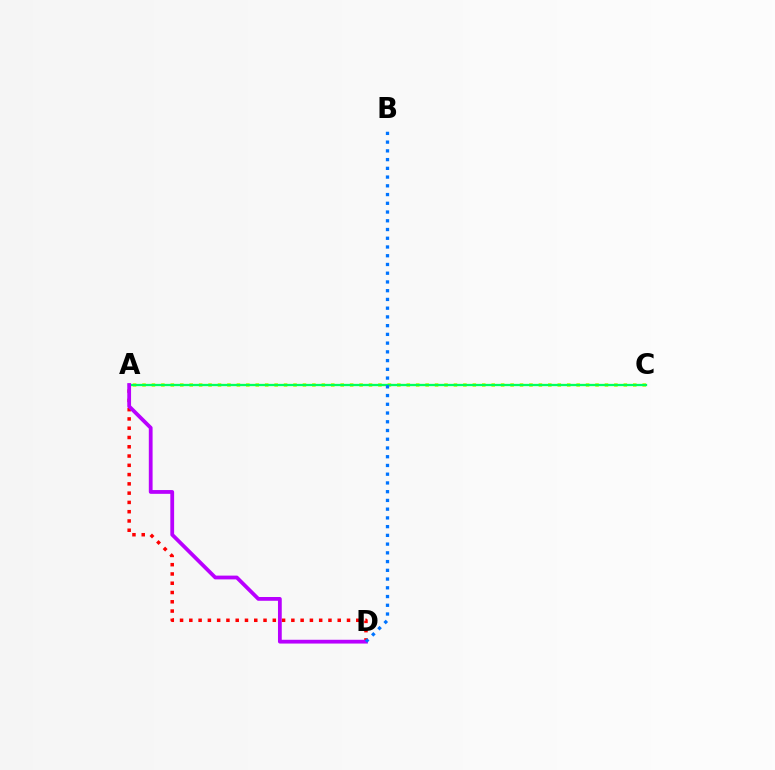{('A', 'D'): [{'color': '#ff0000', 'line_style': 'dotted', 'thickness': 2.52}, {'color': '#b900ff', 'line_style': 'solid', 'thickness': 2.72}], ('A', 'C'): [{'color': '#d1ff00', 'line_style': 'dotted', 'thickness': 2.56}, {'color': '#00ff5c', 'line_style': 'solid', 'thickness': 1.65}], ('B', 'D'): [{'color': '#0074ff', 'line_style': 'dotted', 'thickness': 2.37}]}